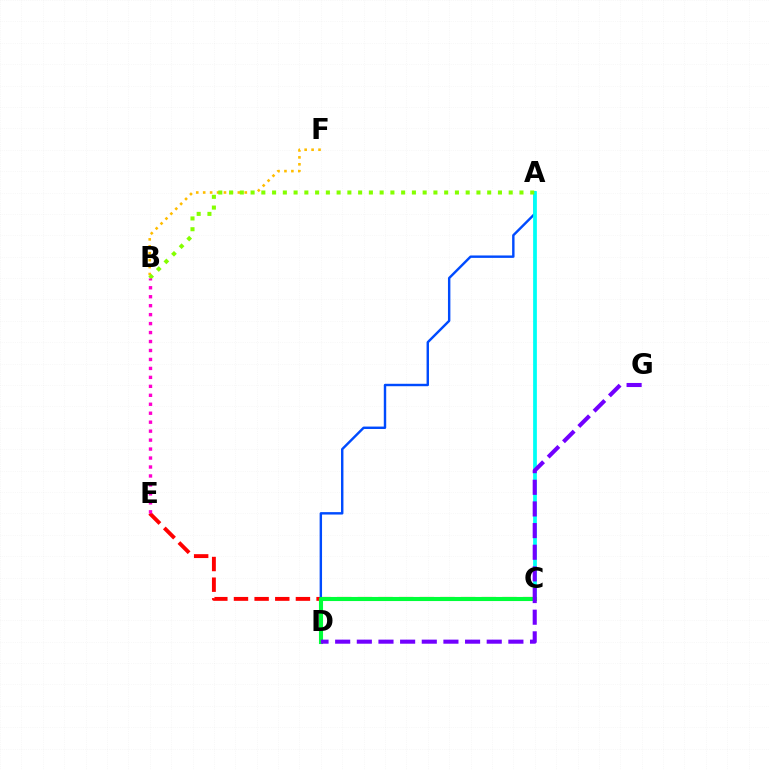{('C', 'E'): [{'color': '#ff0000', 'line_style': 'dashed', 'thickness': 2.81}], ('B', 'F'): [{'color': '#ffbd00', 'line_style': 'dotted', 'thickness': 1.88}], ('A', 'D'): [{'color': '#004bff', 'line_style': 'solid', 'thickness': 1.74}], ('A', 'C'): [{'color': '#00fff6', 'line_style': 'solid', 'thickness': 2.69}], ('A', 'B'): [{'color': '#84ff00', 'line_style': 'dotted', 'thickness': 2.92}], ('B', 'E'): [{'color': '#ff00cf', 'line_style': 'dotted', 'thickness': 2.43}], ('C', 'D'): [{'color': '#00ff39', 'line_style': 'solid', 'thickness': 2.95}], ('D', 'G'): [{'color': '#7200ff', 'line_style': 'dashed', 'thickness': 2.94}]}